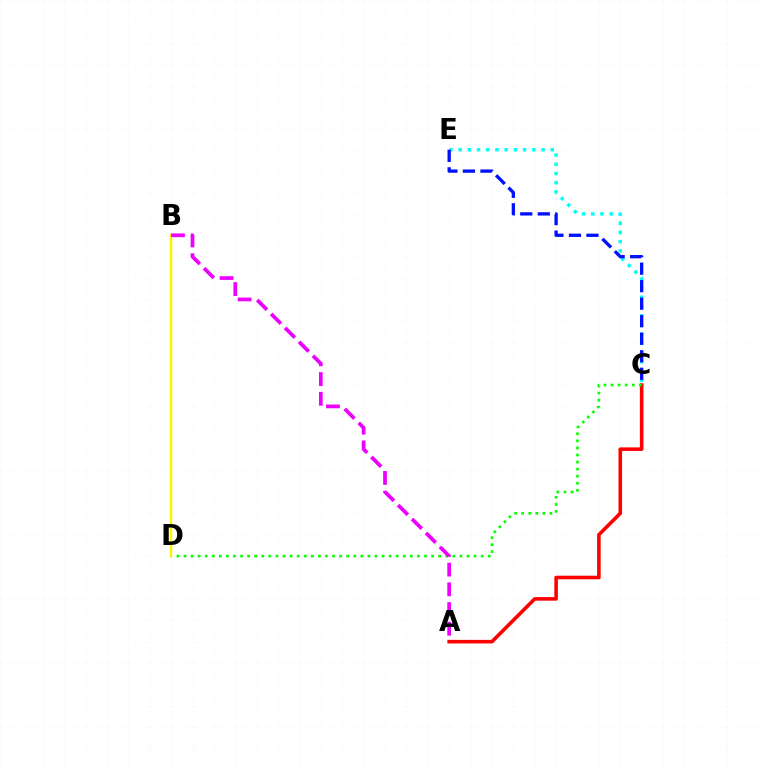{('C', 'E'): [{'color': '#00fff6', 'line_style': 'dotted', 'thickness': 2.5}, {'color': '#0010ff', 'line_style': 'dashed', 'thickness': 2.38}], ('A', 'C'): [{'color': '#ff0000', 'line_style': 'solid', 'thickness': 2.58}], ('C', 'D'): [{'color': '#08ff00', 'line_style': 'dotted', 'thickness': 1.92}], ('B', 'D'): [{'color': '#fcf500', 'line_style': 'solid', 'thickness': 1.78}], ('A', 'B'): [{'color': '#ee00ff', 'line_style': 'dashed', 'thickness': 2.68}]}